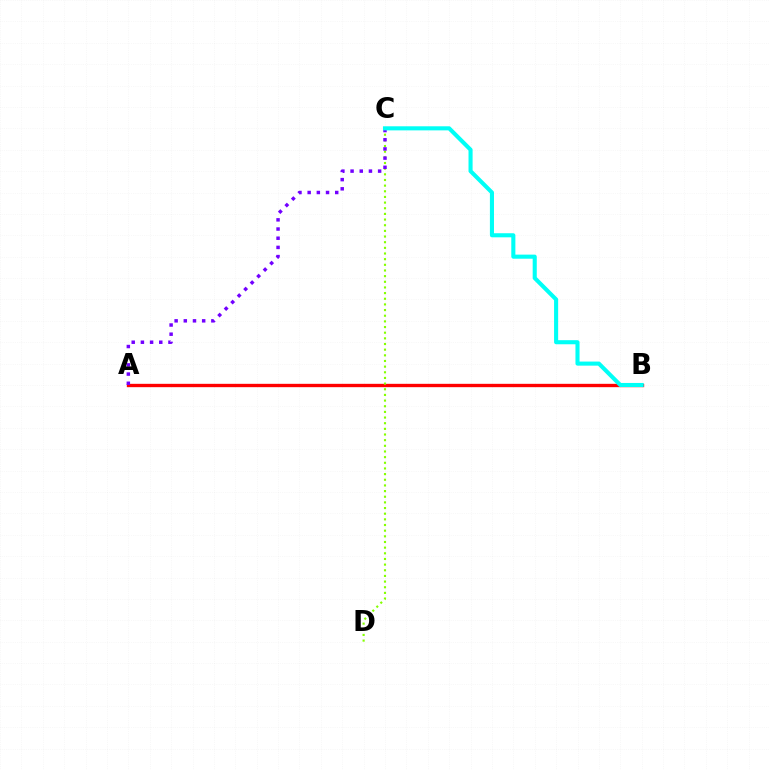{('A', 'B'): [{'color': '#ff0000', 'line_style': 'solid', 'thickness': 2.41}], ('C', 'D'): [{'color': '#84ff00', 'line_style': 'dotted', 'thickness': 1.54}], ('A', 'C'): [{'color': '#7200ff', 'line_style': 'dotted', 'thickness': 2.5}], ('B', 'C'): [{'color': '#00fff6', 'line_style': 'solid', 'thickness': 2.94}]}